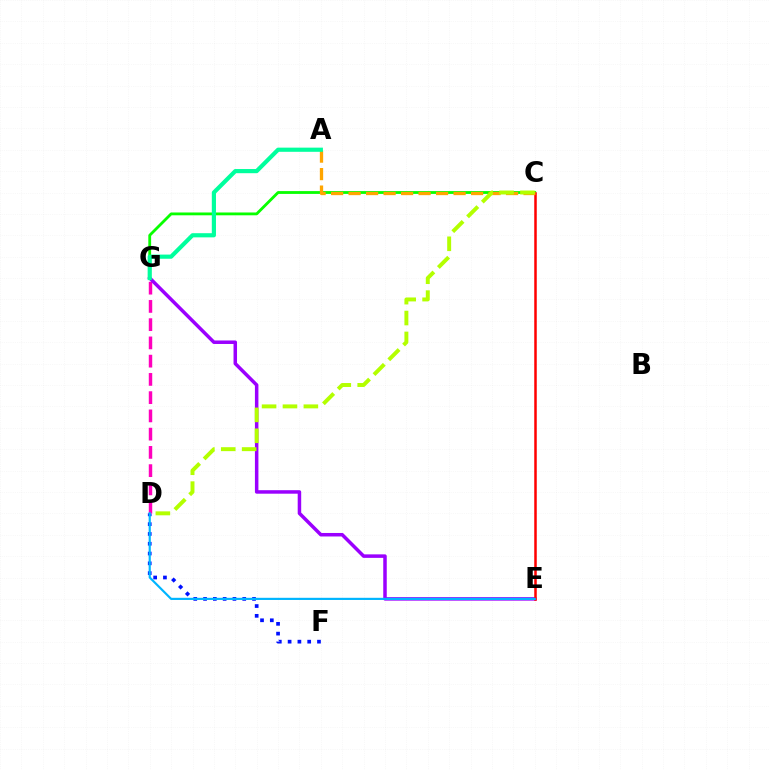{('D', 'F'): [{'color': '#0010ff', 'line_style': 'dotted', 'thickness': 2.66}], ('D', 'G'): [{'color': '#ff00bd', 'line_style': 'dashed', 'thickness': 2.48}], ('C', 'G'): [{'color': '#08ff00', 'line_style': 'solid', 'thickness': 2.03}], ('E', 'G'): [{'color': '#9b00ff', 'line_style': 'solid', 'thickness': 2.52}], ('C', 'E'): [{'color': '#ff0000', 'line_style': 'solid', 'thickness': 1.81}], ('D', 'E'): [{'color': '#00b5ff', 'line_style': 'solid', 'thickness': 1.56}], ('A', 'C'): [{'color': '#ffa500', 'line_style': 'dashed', 'thickness': 2.38}], ('C', 'D'): [{'color': '#b3ff00', 'line_style': 'dashed', 'thickness': 2.84}], ('A', 'G'): [{'color': '#00ff9d', 'line_style': 'solid', 'thickness': 3.0}]}